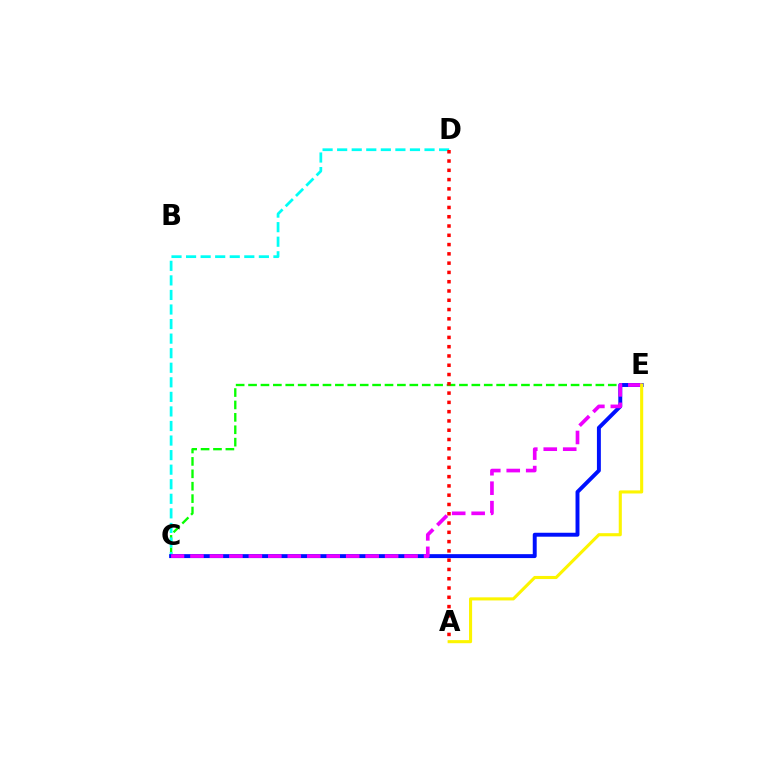{('C', 'E'): [{'color': '#08ff00', 'line_style': 'dashed', 'thickness': 1.69}, {'color': '#0010ff', 'line_style': 'solid', 'thickness': 2.83}, {'color': '#ee00ff', 'line_style': 'dashed', 'thickness': 2.64}], ('C', 'D'): [{'color': '#00fff6', 'line_style': 'dashed', 'thickness': 1.98}], ('A', 'E'): [{'color': '#fcf500', 'line_style': 'solid', 'thickness': 2.23}], ('A', 'D'): [{'color': '#ff0000', 'line_style': 'dotted', 'thickness': 2.52}]}